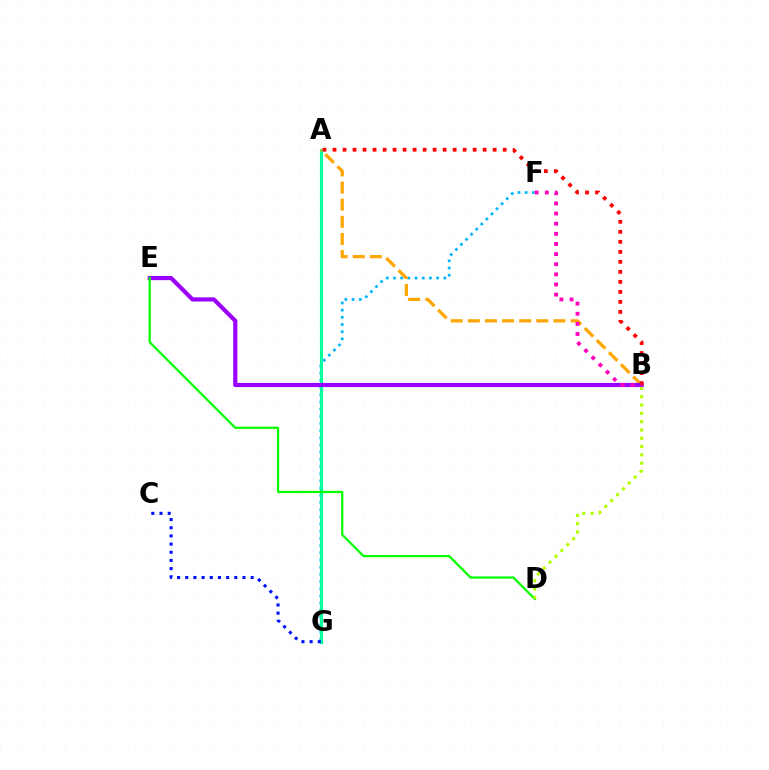{('F', 'G'): [{'color': '#00b5ff', 'line_style': 'dotted', 'thickness': 1.95}], ('A', 'G'): [{'color': '#00ff9d', 'line_style': 'solid', 'thickness': 2.27}], ('A', 'B'): [{'color': '#ffa500', 'line_style': 'dashed', 'thickness': 2.33}, {'color': '#ff0000', 'line_style': 'dotted', 'thickness': 2.72}], ('B', 'E'): [{'color': '#9b00ff', 'line_style': 'solid', 'thickness': 2.99}], ('C', 'G'): [{'color': '#0010ff', 'line_style': 'dotted', 'thickness': 2.22}], ('D', 'E'): [{'color': '#08ff00', 'line_style': 'solid', 'thickness': 1.61}], ('B', 'D'): [{'color': '#b3ff00', 'line_style': 'dotted', 'thickness': 2.26}], ('B', 'F'): [{'color': '#ff00bd', 'line_style': 'dotted', 'thickness': 2.75}]}